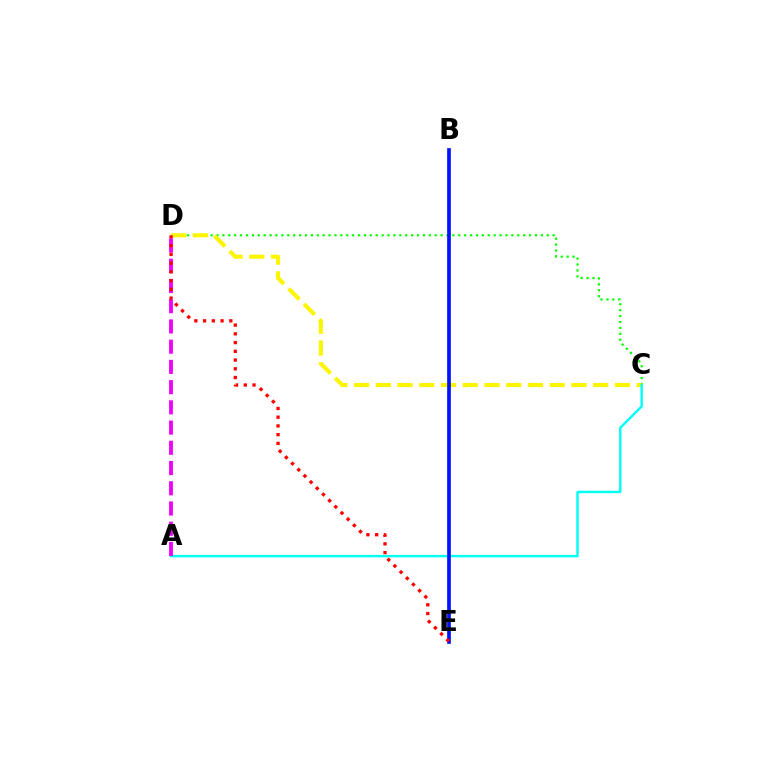{('C', 'D'): [{'color': '#08ff00', 'line_style': 'dotted', 'thickness': 1.6}, {'color': '#fcf500', 'line_style': 'dashed', 'thickness': 2.95}], ('A', 'C'): [{'color': '#00fff6', 'line_style': 'solid', 'thickness': 1.75}], ('A', 'D'): [{'color': '#ee00ff', 'line_style': 'dashed', 'thickness': 2.75}], ('B', 'E'): [{'color': '#0010ff', 'line_style': 'solid', 'thickness': 2.65}], ('D', 'E'): [{'color': '#ff0000', 'line_style': 'dotted', 'thickness': 2.37}]}